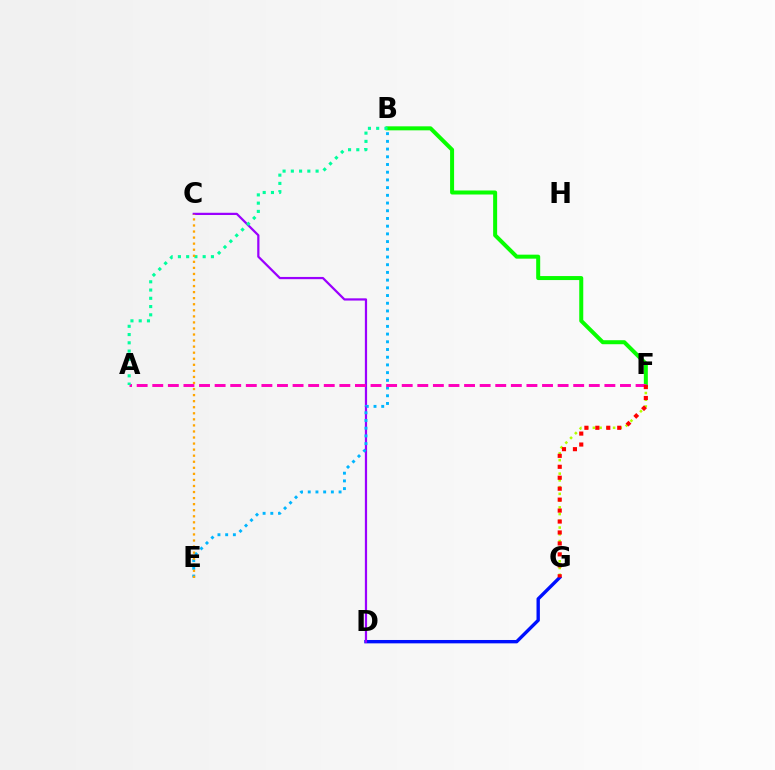{('D', 'G'): [{'color': '#0010ff', 'line_style': 'solid', 'thickness': 2.42}], ('C', 'D'): [{'color': '#9b00ff', 'line_style': 'solid', 'thickness': 1.61}], ('B', 'F'): [{'color': '#08ff00', 'line_style': 'solid', 'thickness': 2.88}], ('B', 'E'): [{'color': '#00b5ff', 'line_style': 'dotted', 'thickness': 2.09}], ('F', 'G'): [{'color': '#b3ff00', 'line_style': 'dotted', 'thickness': 1.83}, {'color': '#ff0000', 'line_style': 'dotted', 'thickness': 2.97}], ('A', 'F'): [{'color': '#ff00bd', 'line_style': 'dashed', 'thickness': 2.12}], ('A', 'B'): [{'color': '#00ff9d', 'line_style': 'dotted', 'thickness': 2.24}], ('C', 'E'): [{'color': '#ffa500', 'line_style': 'dotted', 'thickness': 1.65}]}